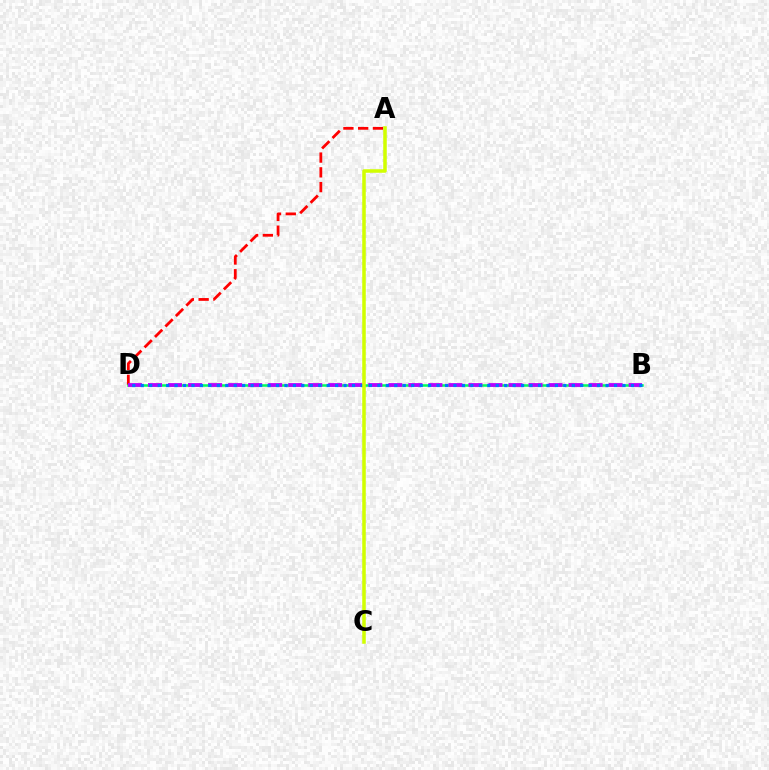{('A', 'D'): [{'color': '#ff0000', 'line_style': 'dashed', 'thickness': 2.01}], ('B', 'D'): [{'color': '#00ff5c', 'line_style': 'solid', 'thickness': 1.83}, {'color': '#b900ff', 'line_style': 'dashed', 'thickness': 2.72}, {'color': '#0074ff', 'line_style': 'dotted', 'thickness': 2.3}], ('A', 'C'): [{'color': '#d1ff00', 'line_style': 'solid', 'thickness': 2.54}]}